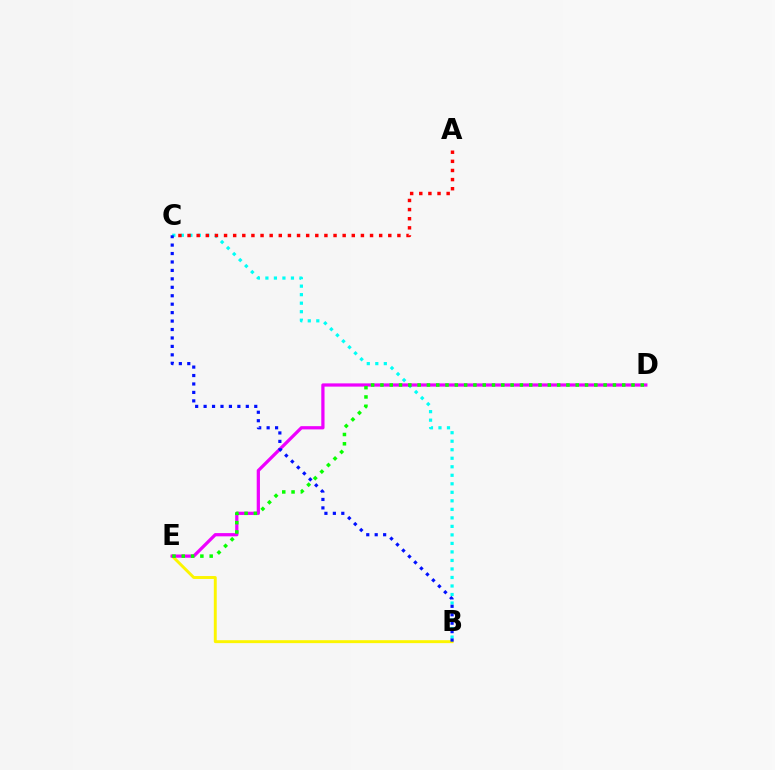{('B', 'C'): [{'color': '#00fff6', 'line_style': 'dotted', 'thickness': 2.31}, {'color': '#0010ff', 'line_style': 'dotted', 'thickness': 2.29}], ('B', 'E'): [{'color': '#fcf500', 'line_style': 'solid', 'thickness': 2.1}], ('D', 'E'): [{'color': '#ee00ff', 'line_style': 'solid', 'thickness': 2.33}, {'color': '#08ff00', 'line_style': 'dotted', 'thickness': 2.53}], ('A', 'C'): [{'color': '#ff0000', 'line_style': 'dotted', 'thickness': 2.48}]}